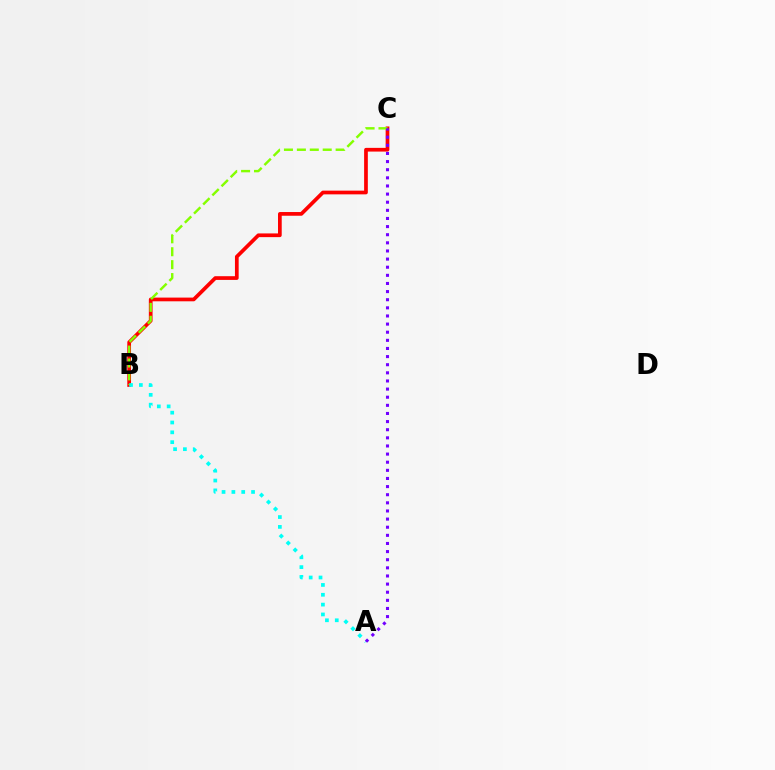{('B', 'C'): [{'color': '#ff0000', 'line_style': 'solid', 'thickness': 2.67}, {'color': '#84ff00', 'line_style': 'dashed', 'thickness': 1.76}], ('A', 'B'): [{'color': '#00fff6', 'line_style': 'dotted', 'thickness': 2.67}], ('A', 'C'): [{'color': '#7200ff', 'line_style': 'dotted', 'thickness': 2.21}]}